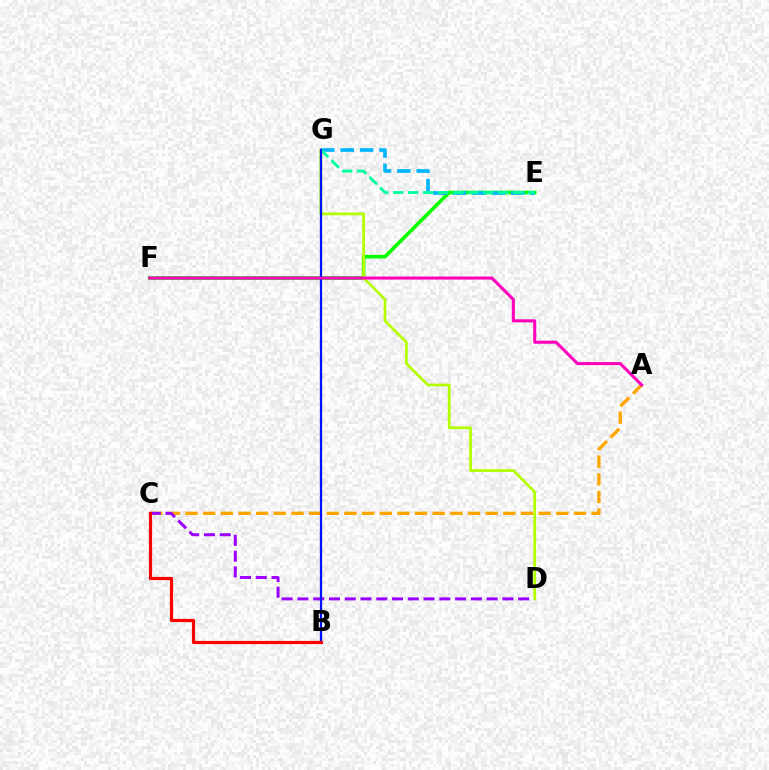{('A', 'C'): [{'color': '#ffa500', 'line_style': 'dashed', 'thickness': 2.4}], ('C', 'D'): [{'color': '#9b00ff', 'line_style': 'dashed', 'thickness': 2.14}], ('E', 'F'): [{'color': '#08ff00', 'line_style': 'solid', 'thickness': 2.63}], ('D', 'G'): [{'color': '#b3ff00', 'line_style': 'solid', 'thickness': 1.97}], ('E', 'G'): [{'color': '#00b5ff', 'line_style': 'dashed', 'thickness': 2.64}, {'color': '#00ff9d', 'line_style': 'dashed', 'thickness': 2.04}], ('B', 'G'): [{'color': '#0010ff', 'line_style': 'solid', 'thickness': 1.63}], ('B', 'C'): [{'color': '#ff0000', 'line_style': 'solid', 'thickness': 2.29}], ('A', 'F'): [{'color': '#ff00bd', 'line_style': 'solid', 'thickness': 2.21}]}